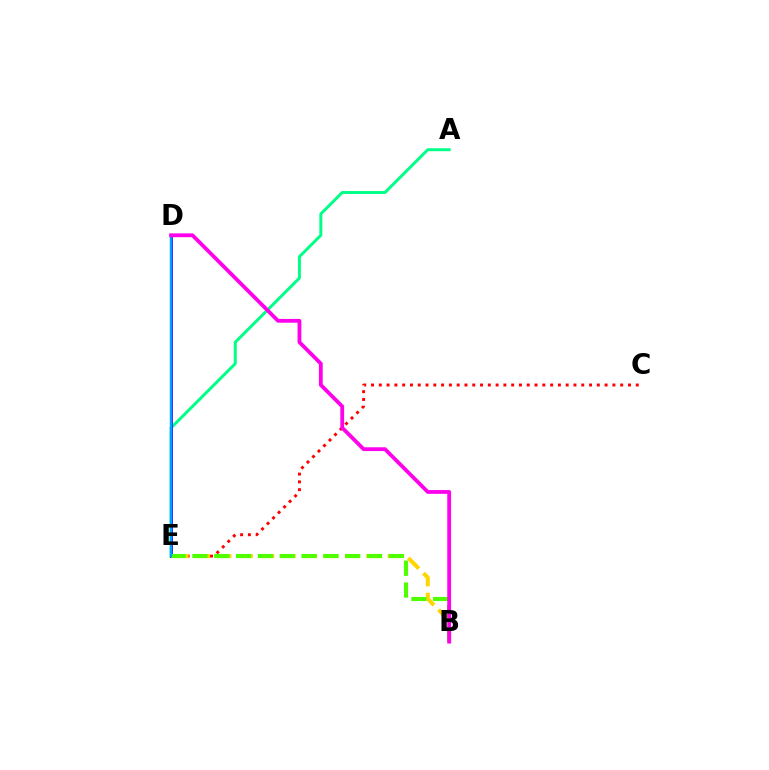{('C', 'E'): [{'color': '#ff0000', 'line_style': 'dotted', 'thickness': 2.12}], ('B', 'E'): [{'color': '#ffd500', 'line_style': 'dashed', 'thickness': 2.91}, {'color': '#4fff00', 'line_style': 'dashed', 'thickness': 2.97}], ('A', 'E'): [{'color': '#00ff86', 'line_style': 'solid', 'thickness': 2.13}], ('D', 'E'): [{'color': '#3700ff', 'line_style': 'solid', 'thickness': 2.03}, {'color': '#009eff', 'line_style': 'solid', 'thickness': 1.75}], ('B', 'D'): [{'color': '#ff00ed', 'line_style': 'solid', 'thickness': 2.73}]}